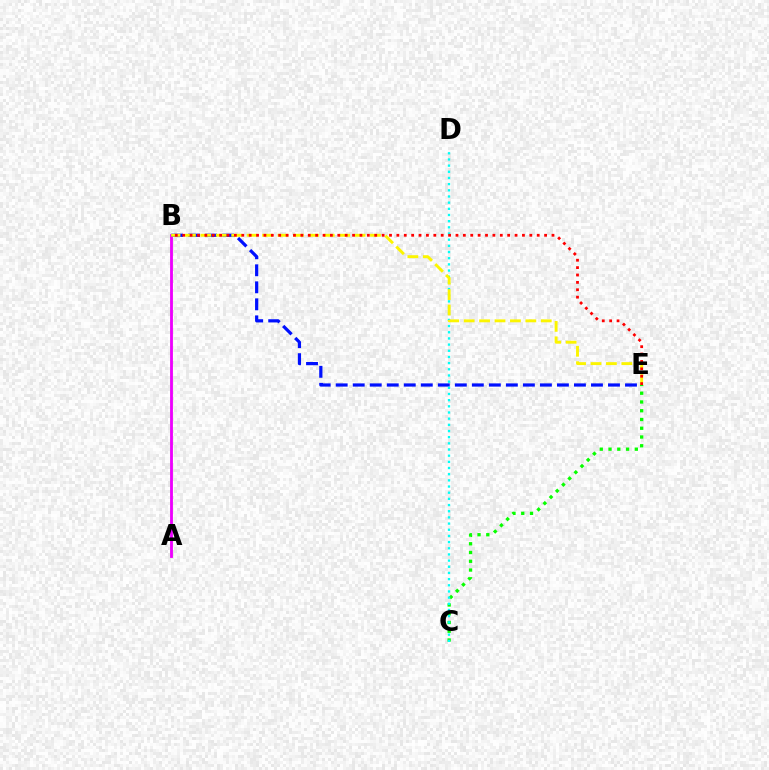{('C', 'E'): [{'color': '#08ff00', 'line_style': 'dotted', 'thickness': 2.38}], ('A', 'B'): [{'color': '#ee00ff', 'line_style': 'solid', 'thickness': 2.04}], ('B', 'E'): [{'color': '#0010ff', 'line_style': 'dashed', 'thickness': 2.31}, {'color': '#fcf500', 'line_style': 'dashed', 'thickness': 2.09}, {'color': '#ff0000', 'line_style': 'dotted', 'thickness': 2.01}], ('C', 'D'): [{'color': '#00fff6', 'line_style': 'dotted', 'thickness': 1.68}]}